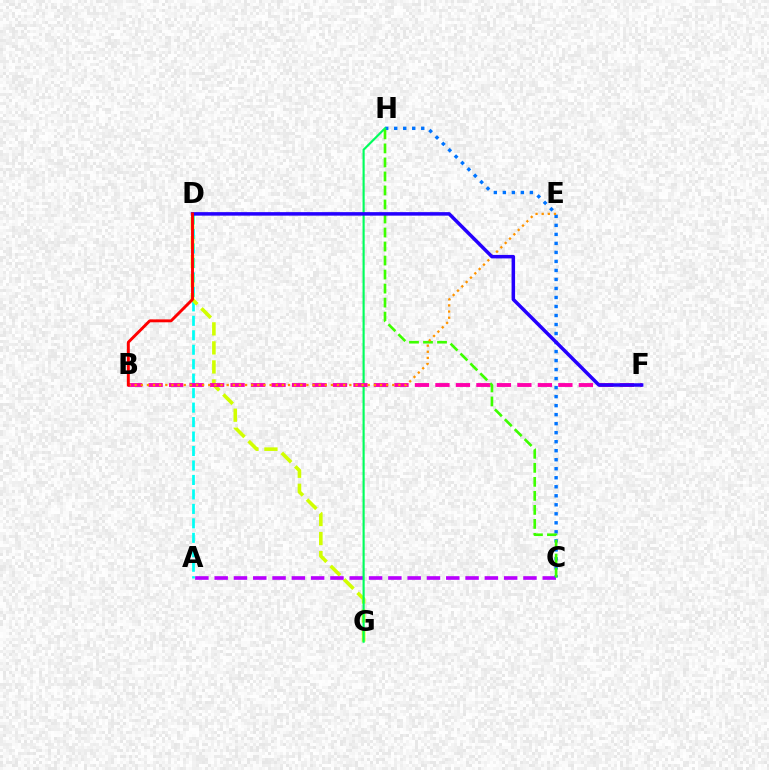{('A', 'D'): [{'color': '#00fff6', 'line_style': 'dashed', 'thickness': 1.97}], ('D', 'G'): [{'color': '#d1ff00', 'line_style': 'dashed', 'thickness': 2.59}], ('A', 'C'): [{'color': '#b900ff', 'line_style': 'dashed', 'thickness': 2.62}], ('C', 'H'): [{'color': '#0074ff', 'line_style': 'dotted', 'thickness': 2.45}, {'color': '#3dff00', 'line_style': 'dashed', 'thickness': 1.9}], ('G', 'H'): [{'color': '#00ff5c', 'line_style': 'solid', 'thickness': 1.54}], ('B', 'F'): [{'color': '#ff00ac', 'line_style': 'dashed', 'thickness': 2.78}], ('B', 'E'): [{'color': '#ff9400', 'line_style': 'dotted', 'thickness': 1.67}], ('D', 'F'): [{'color': '#2500ff', 'line_style': 'solid', 'thickness': 2.52}], ('B', 'D'): [{'color': '#ff0000', 'line_style': 'solid', 'thickness': 2.1}]}